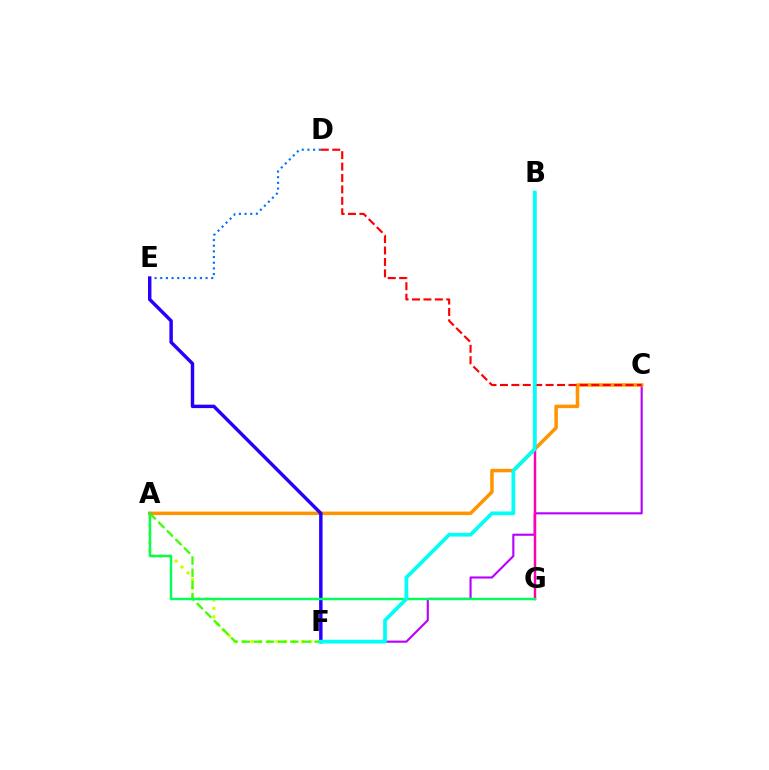{('A', 'F'): [{'color': '#d1ff00', 'line_style': 'dotted', 'thickness': 2.28}, {'color': '#3dff00', 'line_style': 'dashed', 'thickness': 1.65}], ('C', 'F'): [{'color': '#b900ff', 'line_style': 'solid', 'thickness': 1.53}], ('A', 'C'): [{'color': '#ff9400', 'line_style': 'solid', 'thickness': 2.53}], ('B', 'G'): [{'color': '#ff00ac', 'line_style': 'solid', 'thickness': 1.78}], ('D', 'E'): [{'color': '#0074ff', 'line_style': 'dotted', 'thickness': 1.54}], ('C', 'D'): [{'color': '#ff0000', 'line_style': 'dashed', 'thickness': 1.55}], ('E', 'F'): [{'color': '#2500ff', 'line_style': 'solid', 'thickness': 2.47}], ('A', 'G'): [{'color': '#00ff5c', 'line_style': 'solid', 'thickness': 1.74}], ('B', 'F'): [{'color': '#00fff6', 'line_style': 'solid', 'thickness': 2.67}]}